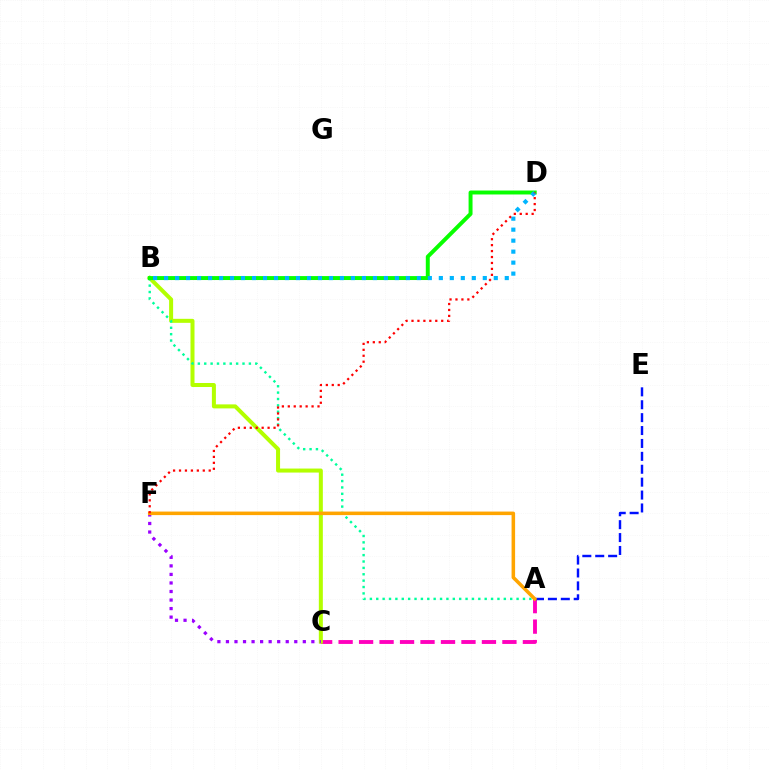{('A', 'C'): [{'color': '#ff00bd', 'line_style': 'dashed', 'thickness': 2.78}], ('B', 'C'): [{'color': '#b3ff00', 'line_style': 'solid', 'thickness': 2.89}], ('A', 'B'): [{'color': '#00ff9d', 'line_style': 'dotted', 'thickness': 1.73}], ('A', 'E'): [{'color': '#0010ff', 'line_style': 'dashed', 'thickness': 1.75}], ('B', 'D'): [{'color': '#08ff00', 'line_style': 'solid', 'thickness': 2.84}, {'color': '#00b5ff', 'line_style': 'dotted', 'thickness': 2.99}], ('C', 'F'): [{'color': '#9b00ff', 'line_style': 'dotted', 'thickness': 2.32}], ('A', 'F'): [{'color': '#ffa500', 'line_style': 'solid', 'thickness': 2.55}], ('D', 'F'): [{'color': '#ff0000', 'line_style': 'dotted', 'thickness': 1.61}]}